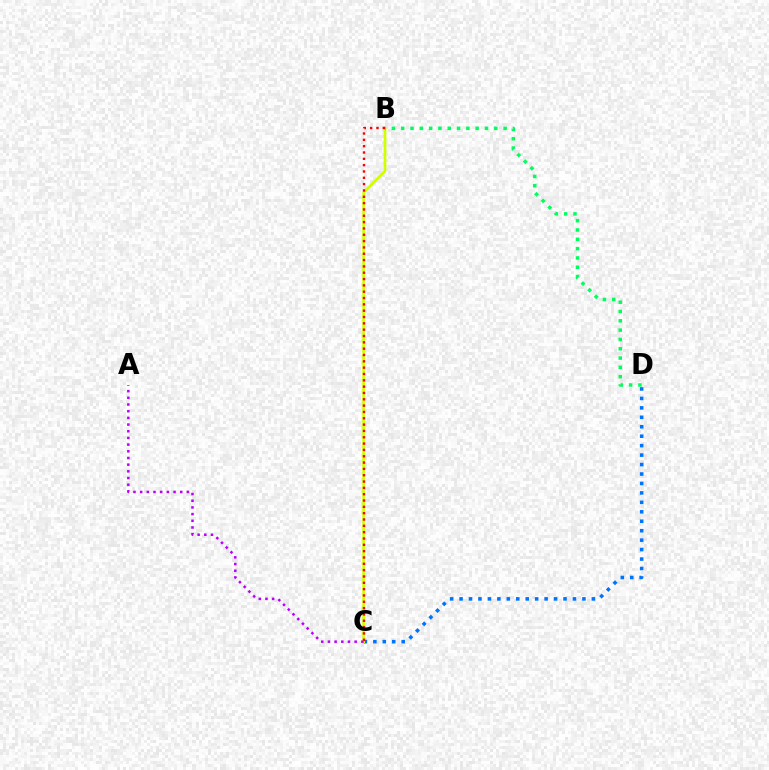{('C', 'D'): [{'color': '#0074ff', 'line_style': 'dotted', 'thickness': 2.57}], ('B', 'C'): [{'color': '#d1ff00', 'line_style': 'solid', 'thickness': 1.95}, {'color': '#ff0000', 'line_style': 'dotted', 'thickness': 1.72}], ('B', 'D'): [{'color': '#00ff5c', 'line_style': 'dotted', 'thickness': 2.53}], ('A', 'C'): [{'color': '#b900ff', 'line_style': 'dotted', 'thickness': 1.82}]}